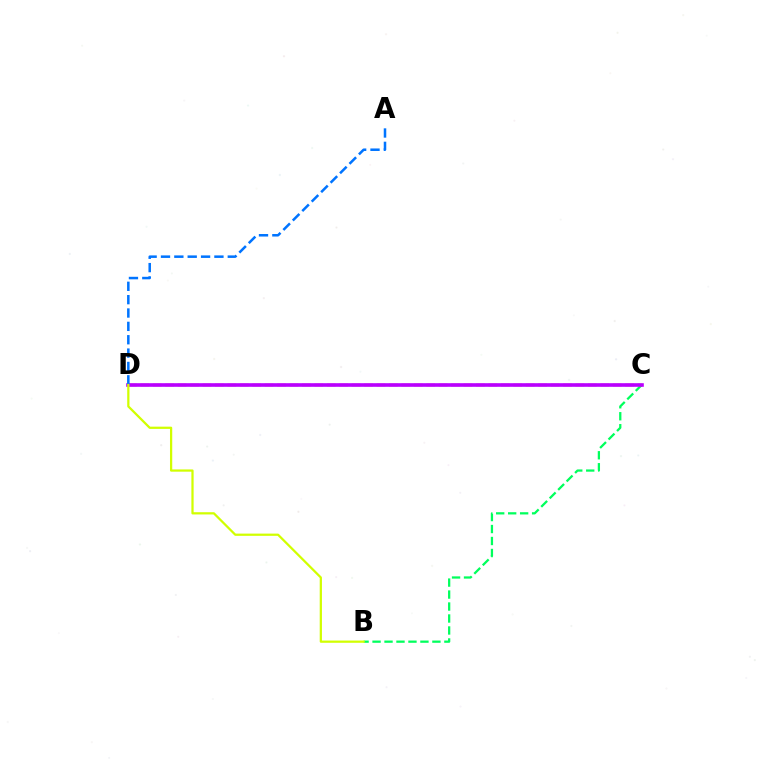{('B', 'C'): [{'color': '#00ff5c', 'line_style': 'dashed', 'thickness': 1.63}], ('C', 'D'): [{'color': '#ff0000', 'line_style': 'dashed', 'thickness': 1.69}, {'color': '#b900ff', 'line_style': 'solid', 'thickness': 2.61}], ('A', 'D'): [{'color': '#0074ff', 'line_style': 'dashed', 'thickness': 1.81}], ('B', 'D'): [{'color': '#d1ff00', 'line_style': 'solid', 'thickness': 1.61}]}